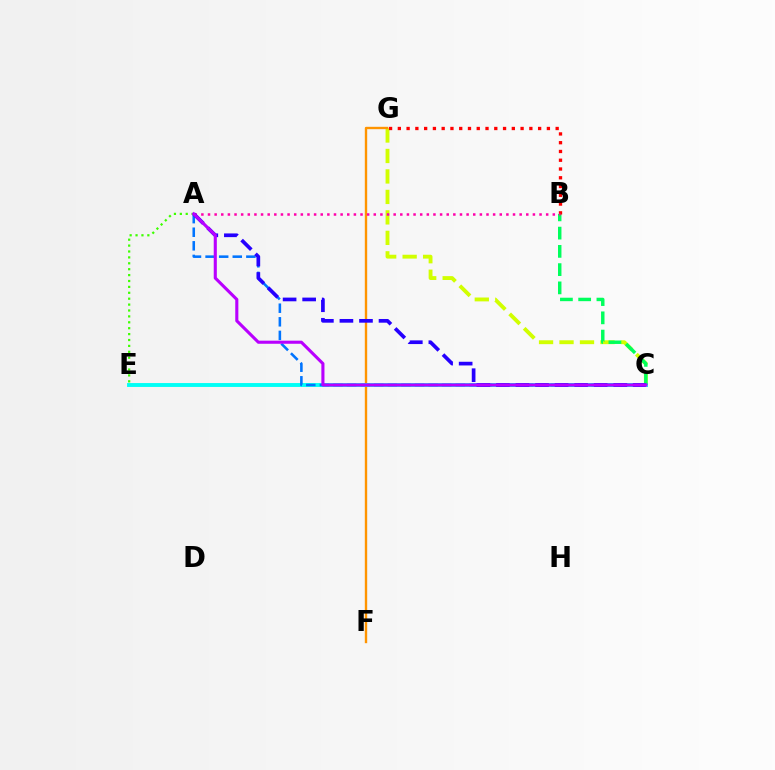{('C', 'G'): [{'color': '#d1ff00', 'line_style': 'dashed', 'thickness': 2.78}], ('F', 'G'): [{'color': '#ff9400', 'line_style': 'solid', 'thickness': 1.71}], ('C', 'E'): [{'color': '#00fff6', 'line_style': 'solid', 'thickness': 2.8}], ('B', 'C'): [{'color': '#00ff5c', 'line_style': 'dashed', 'thickness': 2.48}], ('A', 'C'): [{'color': '#0074ff', 'line_style': 'dashed', 'thickness': 1.85}, {'color': '#2500ff', 'line_style': 'dashed', 'thickness': 2.66}, {'color': '#b900ff', 'line_style': 'solid', 'thickness': 2.23}], ('B', 'G'): [{'color': '#ff0000', 'line_style': 'dotted', 'thickness': 2.38}], ('A', 'B'): [{'color': '#ff00ac', 'line_style': 'dotted', 'thickness': 1.8}], ('A', 'E'): [{'color': '#3dff00', 'line_style': 'dotted', 'thickness': 1.6}]}